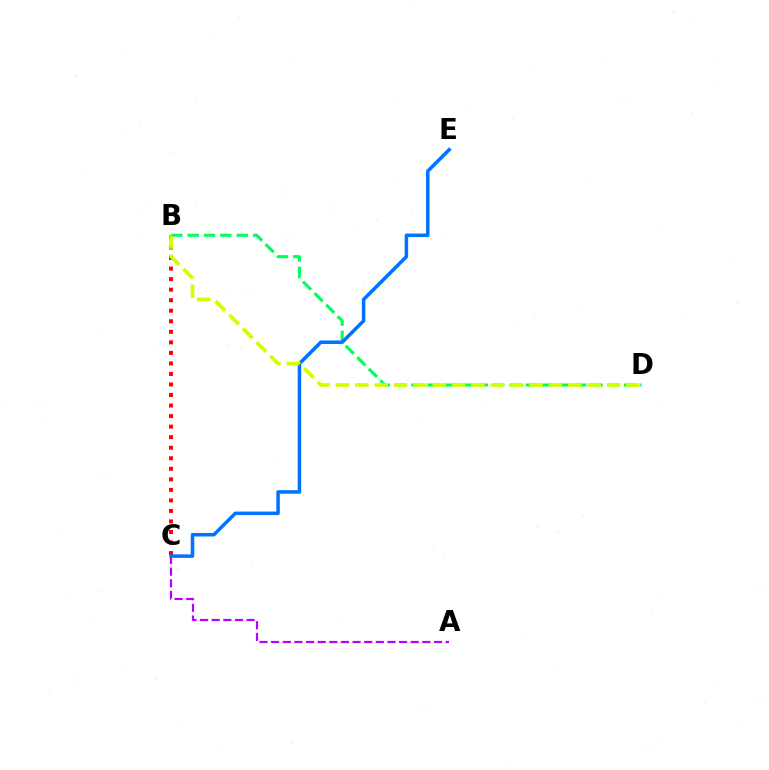{('B', 'D'): [{'color': '#00ff5c', 'line_style': 'dashed', 'thickness': 2.22}, {'color': '#d1ff00', 'line_style': 'dashed', 'thickness': 2.63}], ('A', 'C'): [{'color': '#b900ff', 'line_style': 'dashed', 'thickness': 1.58}], ('B', 'C'): [{'color': '#ff0000', 'line_style': 'dotted', 'thickness': 2.86}], ('C', 'E'): [{'color': '#0074ff', 'line_style': 'solid', 'thickness': 2.54}]}